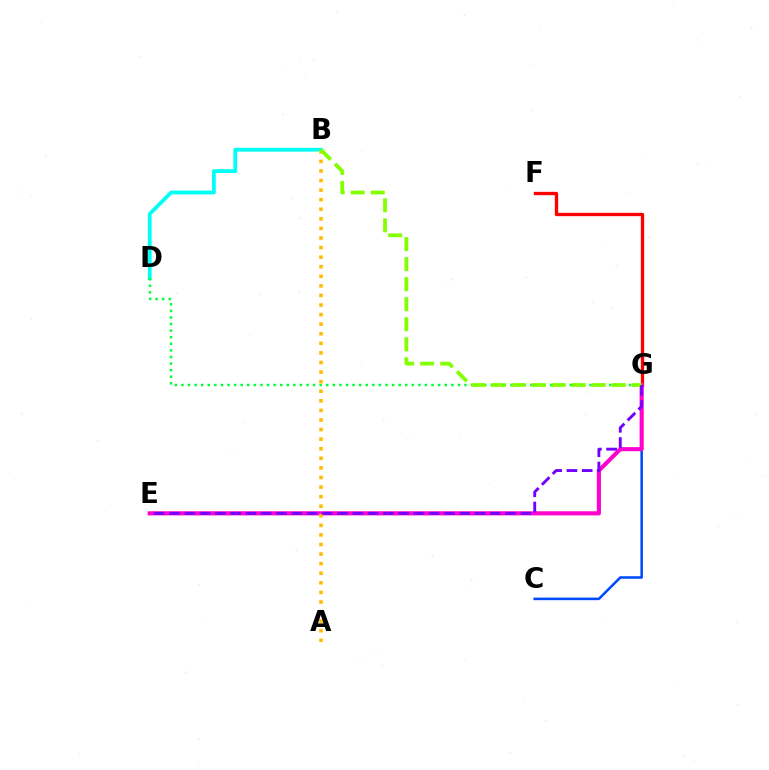{('B', 'D'): [{'color': '#00fff6', 'line_style': 'solid', 'thickness': 2.72}], ('C', 'G'): [{'color': '#004bff', 'line_style': 'solid', 'thickness': 1.85}], ('F', 'G'): [{'color': '#ff0000', 'line_style': 'solid', 'thickness': 2.38}], ('E', 'G'): [{'color': '#ff00cf', 'line_style': 'solid', 'thickness': 2.95}, {'color': '#7200ff', 'line_style': 'dashed', 'thickness': 2.07}], ('D', 'G'): [{'color': '#00ff39', 'line_style': 'dotted', 'thickness': 1.79}], ('A', 'B'): [{'color': '#ffbd00', 'line_style': 'dotted', 'thickness': 2.6}], ('B', 'G'): [{'color': '#84ff00', 'line_style': 'dashed', 'thickness': 2.72}]}